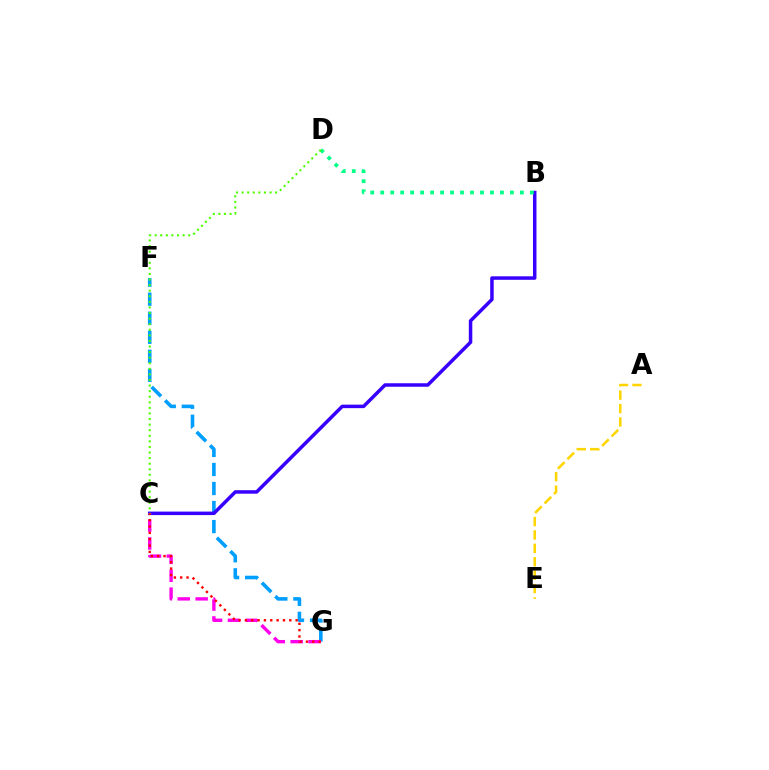{('F', 'G'): [{'color': '#009eff', 'line_style': 'dashed', 'thickness': 2.59}], ('B', 'C'): [{'color': '#3700ff', 'line_style': 'solid', 'thickness': 2.52}], ('C', 'G'): [{'color': '#ff00ed', 'line_style': 'dashed', 'thickness': 2.43}, {'color': '#ff0000', 'line_style': 'dotted', 'thickness': 1.72}], ('B', 'D'): [{'color': '#00ff86', 'line_style': 'dotted', 'thickness': 2.71}], ('C', 'D'): [{'color': '#4fff00', 'line_style': 'dotted', 'thickness': 1.52}], ('A', 'E'): [{'color': '#ffd500', 'line_style': 'dashed', 'thickness': 1.82}]}